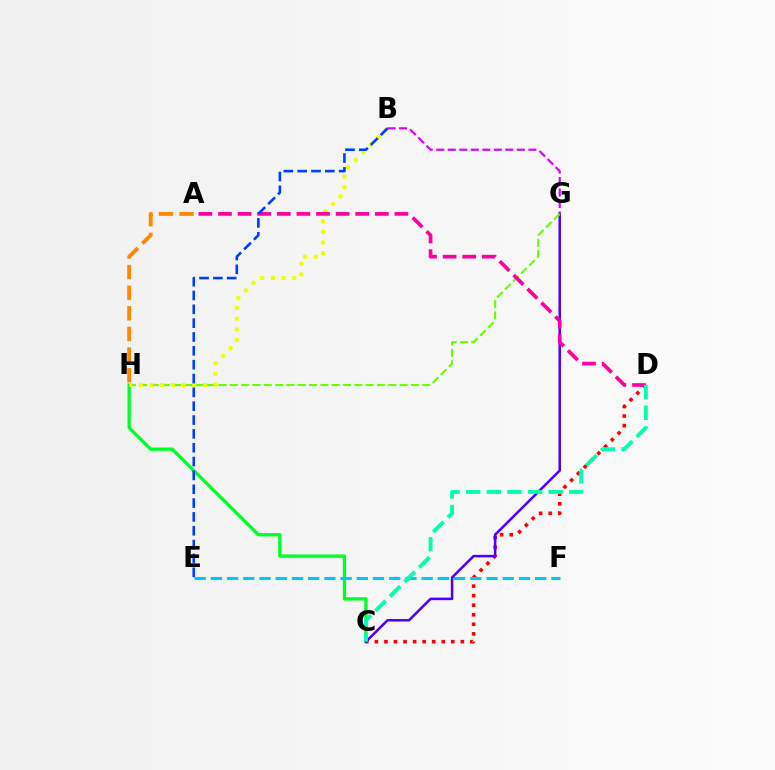{('C', 'H'): [{'color': '#00ff27', 'line_style': 'solid', 'thickness': 2.39}], ('C', 'D'): [{'color': '#ff0000', 'line_style': 'dotted', 'thickness': 2.59}, {'color': '#00ffaf', 'line_style': 'dashed', 'thickness': 2.8}], ('A', 'H'): [{'color': '#ff8800', 'line_style': 'dashed', 'thickness': 2.8}], ('E', 'F'): [{'color': '#00c7ff', 'line_style': 'dashed', 'thickness': 2.2}], ('C', 'G'): [{'color': '#4f00ff', 'line_style': 'solid', 'thickness': 1.83}], ('G', 'H'): [{'color': '#66ff00', 'line_style': 'dashed', 'thickness': 1.54}], ('B', 'H'): [{'color': '#eeff00', 'line_style': 'dotted', 'thickness': 2.91}], ('B', 'G'): [{'color': '#d600ff', 'line_style': 'dashed', 'thickness': 1.56}], ('A', 'D'): [{'color': '#ff00a0', 'line_style': 'dashed', 'thickness': 2.66}], ('B', 'E'): [{'color': '#003fff', 'line_style': 'dashed', 'thickness': 1.88}]}